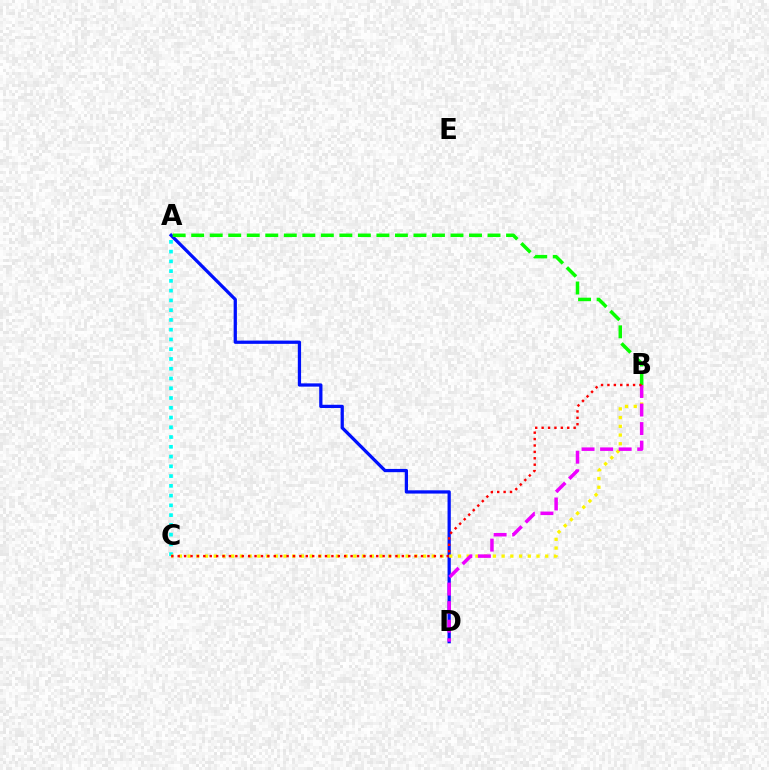{('A', 'D'): [{'color': '#0010ff', 'line_style': 'solid', 'thickness': 2.35}], ('A', 'C'): [{'color': '#00fff6', 'line_style': 'dotted', 'thickness': 2.65}], ('B', 'C'): [{'color': '#fcf500', 'line_style': 'dotted', 'thickness': 2.37}, {'color': '#ff0000', 'line_style': 'dotted', 'thickness': 1.74}], ('A', 'B'): [{'color': '#08ff00', 'line_style': 'dashed', 'thickness': 2.52}], ('B', 'D'): [{'color': '#ee00ff', 'line_style': 'dashed', 'thickness': 2.52}]}